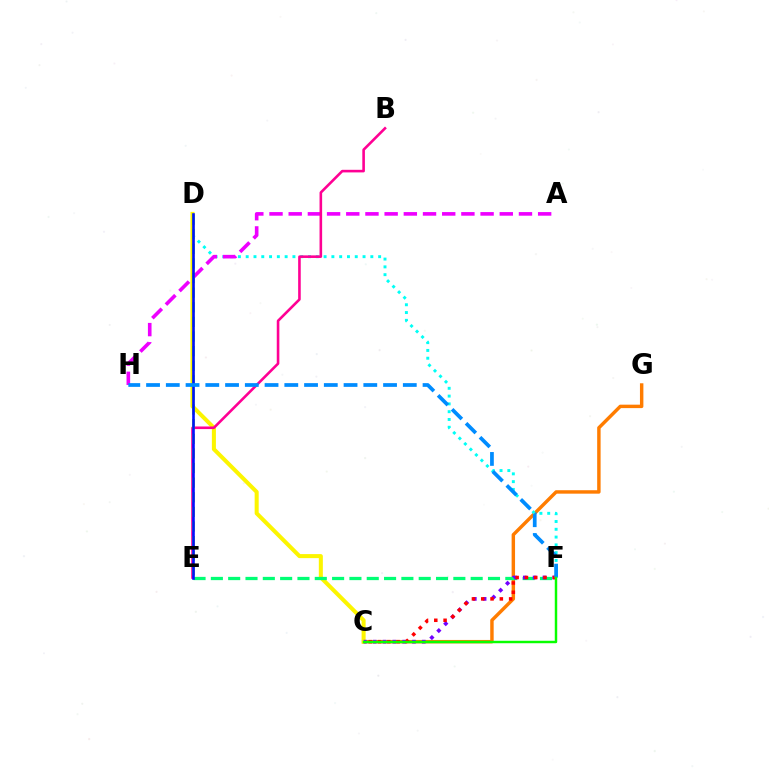{('C', 'G'): [{'color': '#ff7c00', 'line_style': 'solid', 'thickness': 2.47}], ('D', 'F'): [{'color': '#00fff6', 'line_style': 'dotted', 'thickness': 2.12}], ('C', 'D'): [{'color': '#fcf500', 'line_style': 'solid', 'thickness': 2.9}], ('E', 'F'): [{'color': '#00ff74', 'line_style': 'dashed', 'thickness': 2.35}], ('C', 'F'): [{'color': '#7200ff', 'line_style': 'dotted', 'thickness': 2.67}, {'color': '#ff0000', 'line_style': 'dotted', 'thickness': 2.53}, {'color': '#08ff00', 'line_style': 'solid', 'thickness': 1.77}], ('A', 'H'): [{'color': '#ee00ff', 'line_style': 'dashed', 'thickness': 2.61}], ('B', 'E'): [{'color': '#ff0094', 'line_style': 'solid', 'thickness': 1.87}], ('D', 'E'): [{'color': '#84ff00', 'line_style': 'dashed', 'thickness': 1.99}, {'color': '#0010ff', 'line_style': 'solid', 'thickness': 1.88}], ('F', 'H'): [{'color': '#008cff', 'line_style': 'dashed', 'thickness': 2.68}]}